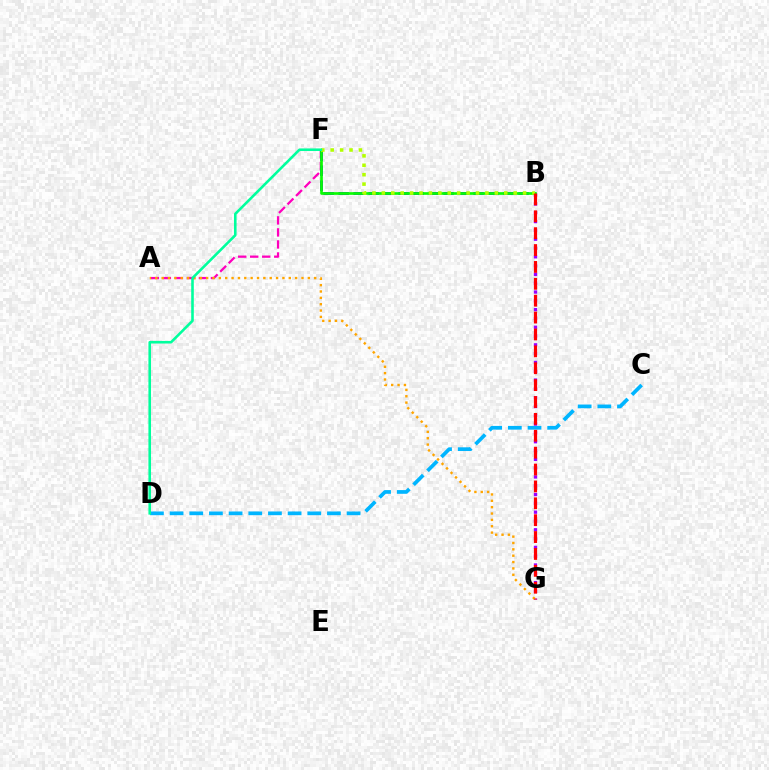{('B', 'G'): [{'color': '#9b00ff', 'line_style': 'dotted', 'thickness': 2.39}, {'color': '#ff0000', 'line_style': 'dashed', 'thickness': 2.29}], ('C', 'D'): [{'color': '#00b5ff', 'line_style': 'dashed', 'thickness': 2.67}], ('A', 'F'): [{'color': '#ff00bd', 'line_style': 'dashed', 'thickness': 1.63}], ('B', 'F'): [{'color': '#0010ff', 'line_style': 'dashed', 'thickness': 2.04}, {'color': '#08ff00', 'line_style': 'solid', 'thickness': 1.92}, {'color': '#b3ff00', 'line_style': 'dotted', 'thickness': 2.56}], ('A', 'G'): [{'color': '#ffa500', 'line_style': 'dotted', 'thickness': 1.73}], ('D', 'F'): [{'color': '#00ff9d', 'line_style': 'solid', 'thickness': 1.87}]}